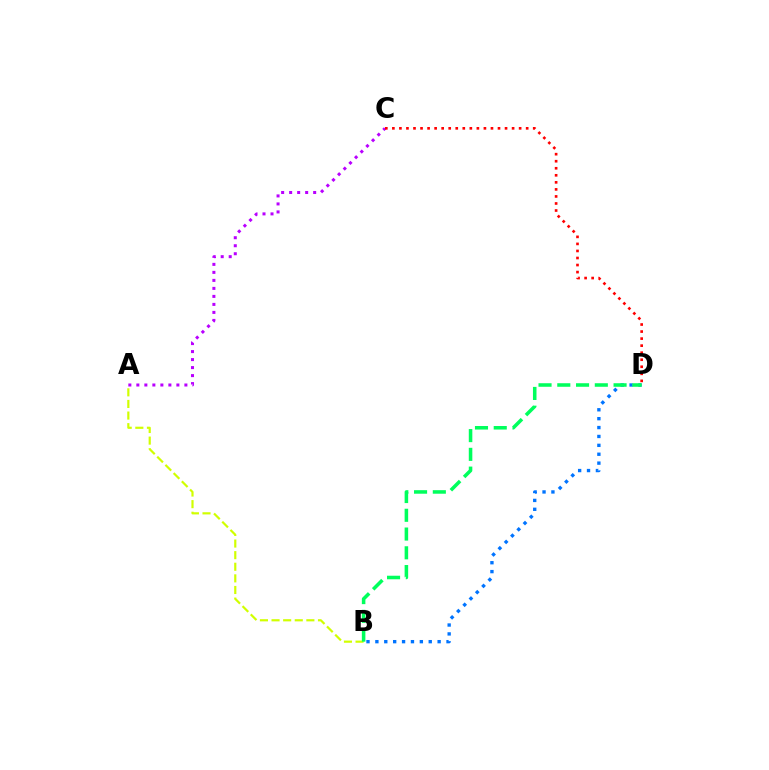{('A', 'B'): [{'color': '#d1ff00', 'line_style': 'dashed', 'thickness': 1.58}], ('A', 'C'): [{'color': '#b900ff', 'line_style': 'dotted', 'thickness': 2.18}], ('C', 'D'): [{'color': '#ff0000', 'line_style': 'dotted', 'thickness': 1.91}], ('B', 'D'): [{'color': '#0074ff', 'line_style': 'dotted', 'thickness': 2.42}, {'color': '#00ff5c', 'line_style': 'dashed', 'thickness': 2.55}]}